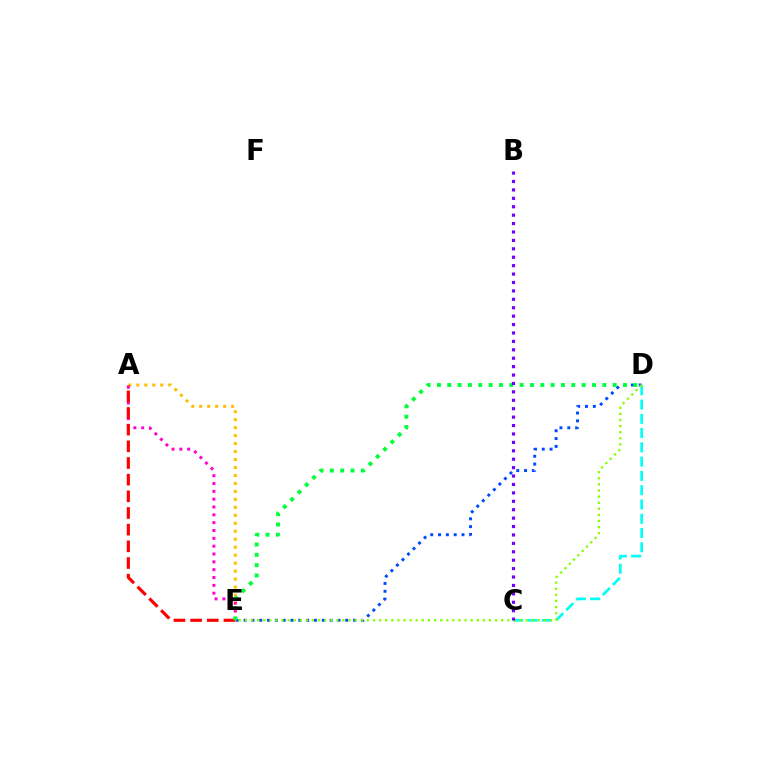{('C', 'D'): [{'color': '#00fff6', 'line_style': 'dashed', 'thickness': 1.94}], ('A', 'E'): [{'color': '#ffbd00', 'line_style': 'dotted', 'thickness': 2.17}, {'color': '#ff00cf', 'line_style': 'dotted', 'thickness': 2.13}, {'color': '#ff0000', 'line_style': 'dashed', 'thickness': 2.26}], ('D', 'E'): [{'color': '#004bff', 'line_style': 'dotted', 'thickness': 2.12}, {'color': '#00ff39', 'line_style': 'dotted', 'thickness': 2.81}, {'color': '#84ff00', 'line_style': 'dotted', 'thickness': 1.66}], ('B', 'C'): [{'color': '#7200ff', 'line_style': 'dotted', 'thickness': 2.29}]}